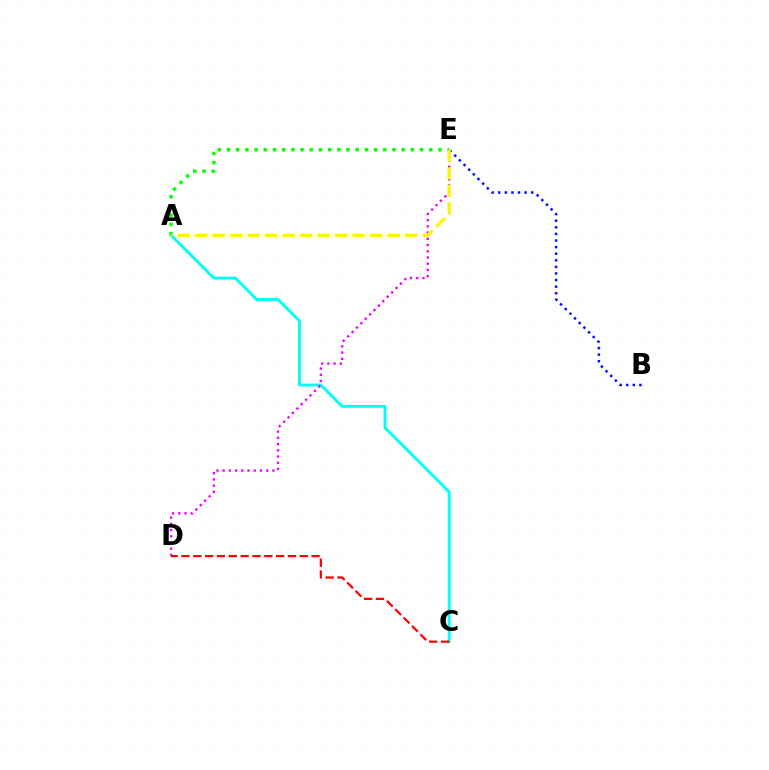{('A', 'C'): [{'color': '#00fff6', 'line_style': 'solid', 'thickness': 2.08}], ('B', 'E'): [{'color': '#0010ff', 'line_style': 'dotted', 'thickness': 1.79}], ('D', 'E'): [{'color': '#ee00ff', 'line_style': 'dotted', 'thickness': 1.69}], ('A', 'E'): [{'color': '#08ff00', 'line_style': 'dotted', 'thickness': 2.5}, {'color': '#fcf500', 'line_style': 'dashed', 'thickness': 2.38}], ('C', 'D'): [{'color': '#ff0000', 'line_style': 'dashed', 'thickness': 1.61}]}